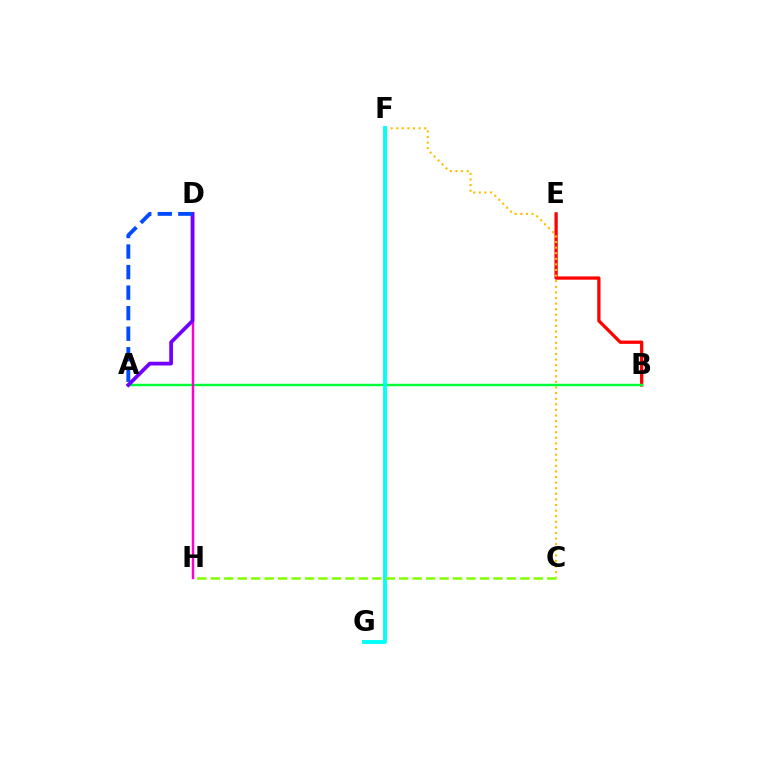{('B', 'E'): [{'color': '#ff0000', 'line_style': 'solid', 'thickness': 2.35}], ('C', 'F'): [{'color': '#ffbd00', 'line_style': 'dotted', 'thickness': 1.52}], ('A', 'B'): [{'color': '#00ff39', 'line_style': 'solid', 'thickness': 1.76}], ('F', 'G'): [{'color': '#00fff6', 'line_style': 'solid', 'thickness': 2.78}], ('D', 'H'): [{'color': '#ff00cf', 'line_style': 'solid', 'thickness': 1.76}], ('A', 'D'): [{'color': '#7200ff', 'line_style': 'solid', 'thickness': 2.7}, {'color': '#004bff', 'line_style': 'dashed', 'thickness': 2.79}], ('C', 'H'): [{'color': '#84ff00', 'line_style': 'dashed', 'thickness': 1.83}]}